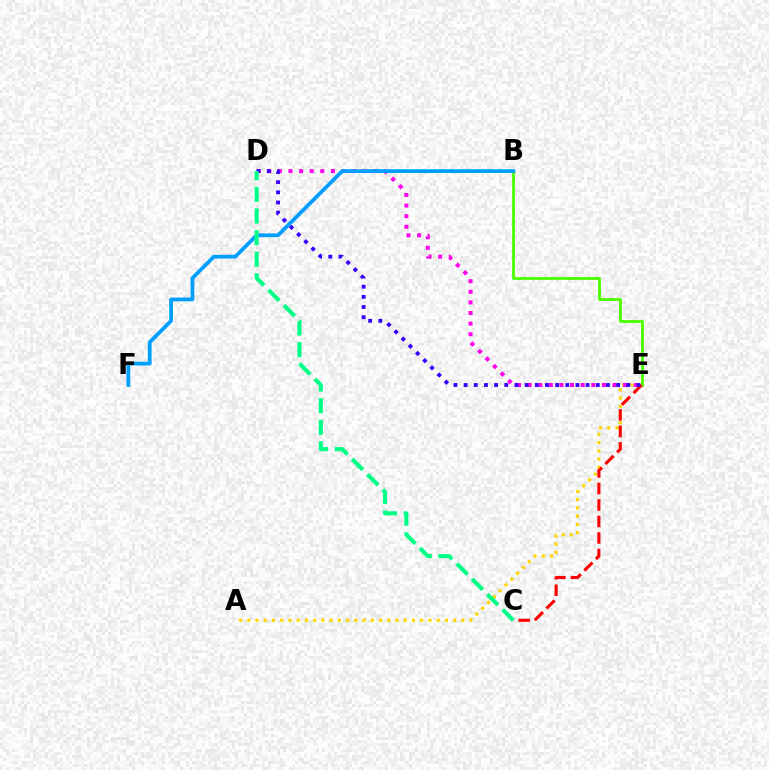{('B', 'E'): [{'color': '#4fff00', 'line_style': 'solid', 'thickness': 2.07}], ('A', 'E'): [{'color': '#ffd500', 'line_style': 'dotted', 'thickness': 2.24}], ('D', 'E'): [{'color': '#ff00ed', 'line_style': 'dotted', 'thickness': 2.88}, {'color': '#3700ff', 'line_style': 'dotted', 'thickness': 2.76}], ('B', 'F'): [{'color': '#009eff', 'line_style': 'solid', 'thickness': 2.7}], ('C', 'E'): [{'color': '#ff0000', 'line_style': 'dashed', 'thickness': 2.24}], ('C', 'D'): [{'color': '#00ff86', 'line_style': 'dashed', 'thickness': 2.94}]}